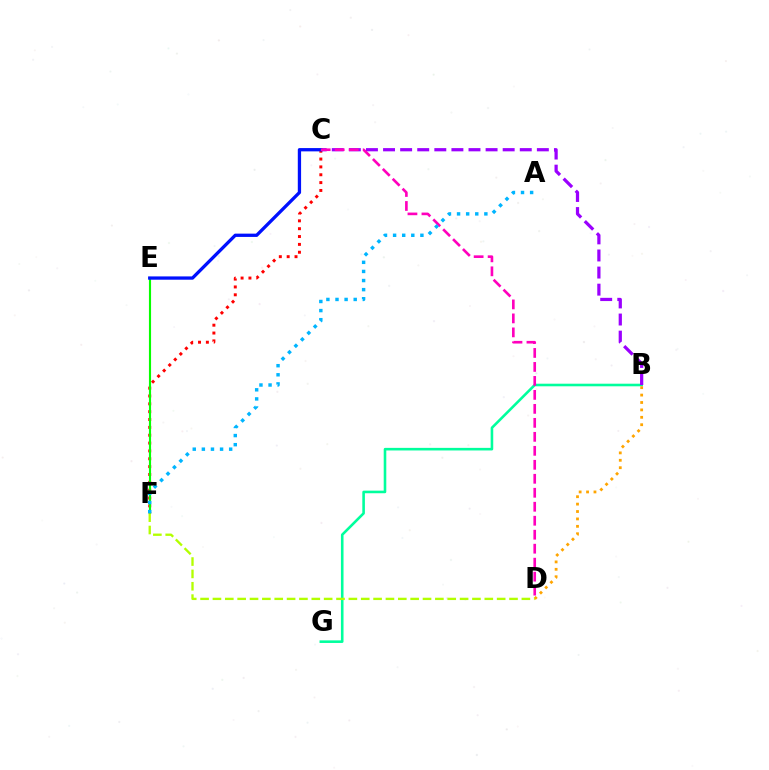{('C', 'F'): [{'color': '#ff0000', 'line_style': 'dotted', 'thickness': 2.13}], ('B', 'G'): [{'color': '#00ff9d', 'line_style': 'solid', 'thickness': 1.87}], ('B', 'D'): [{'color': '#ffa500', 'line_style': 'dotted', 'thickness': 2.01}], ('E', 'F'): [{'color': '#08ff00', 'line_style': 'solid', 'thickness': 1.53}], ('B', 'C'): [{'color': '#9b00ff', 'line_style': 'dashed', 'thickness': 2.32}], ('D', 'F'): [{'color': '#b3ff00', 'line_style': 'dashed', 'thickness': 1.68}], ('C', 'E'): [{'color': '#0010ff', 'line_style': 'solid', 'thickness': 2.37}], ('C', 'D'): [{'color': '#ff00bd', 'line_style': 'dashed', 'thickness': 1.9}], ('A', 'F'): [{'color': '#00b5ff', 'line_style': 'dotted', 'thickness': 2.47}]}